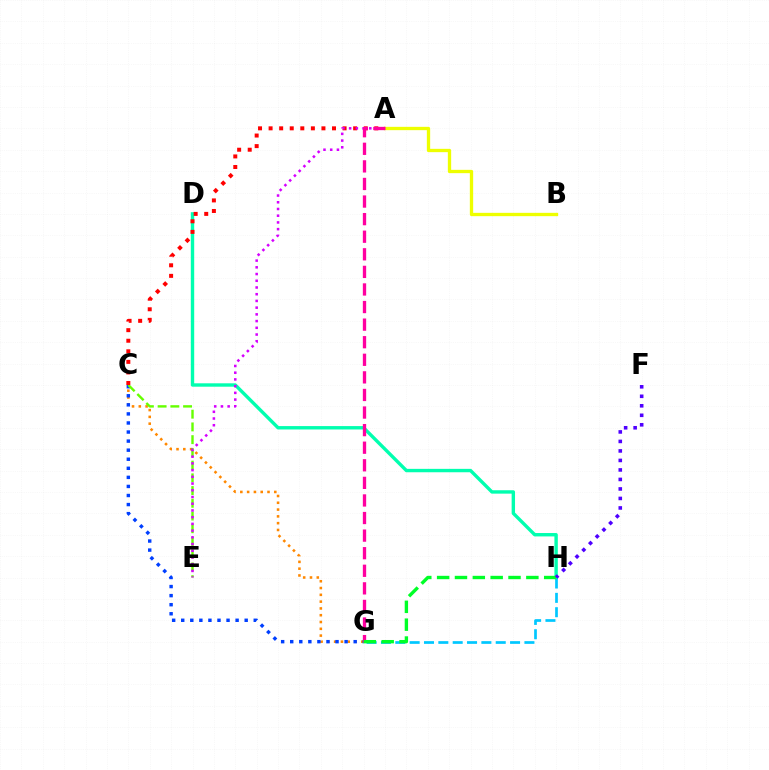{('A', 'B'): [{'color': '#eeff00', 'line_style': 'solid', 'thickness': 2.39}], ('G', 'H'): [{'color': '#00c7ff', 'line_style': 'dashed', 'thickness': 1.95}, {'color': '#00ff27', 'line_style': 'dashed', 'thickness': 2.42}], ('C', 'G'): [{'color': '#ff8800', 'line_style': 'dotted', 'thickness': 1.85}, {'color': '#003fff', 'line_style': 'dotted', 'thickness': 2.46}], ('C', 'E'): [{'color': '#66ff00', 'line_style': 'dashed', 'thickness': 1.73}], ('D', 'H'): [{'color': '#00ffaf', 'line_style': 'solid', 'thickness': 2.44}], ('A', 'C'): [{'color': '#ff0000', 'line_style': 'dotted', 'thickness': 2.87}], ('A', 'E'): [{'color': '#d600ff', 'line_style': 'dotted', 'thickness': 1.83}], ('A', 'G'): [{'color': '#ff00a0', 'line_style': 'dashed', 'thickness': 2.39}], ('F', 'H'): [{'color': '#4f00ff', 'line_style': 'dotted', 'thickness': 2.58}]}